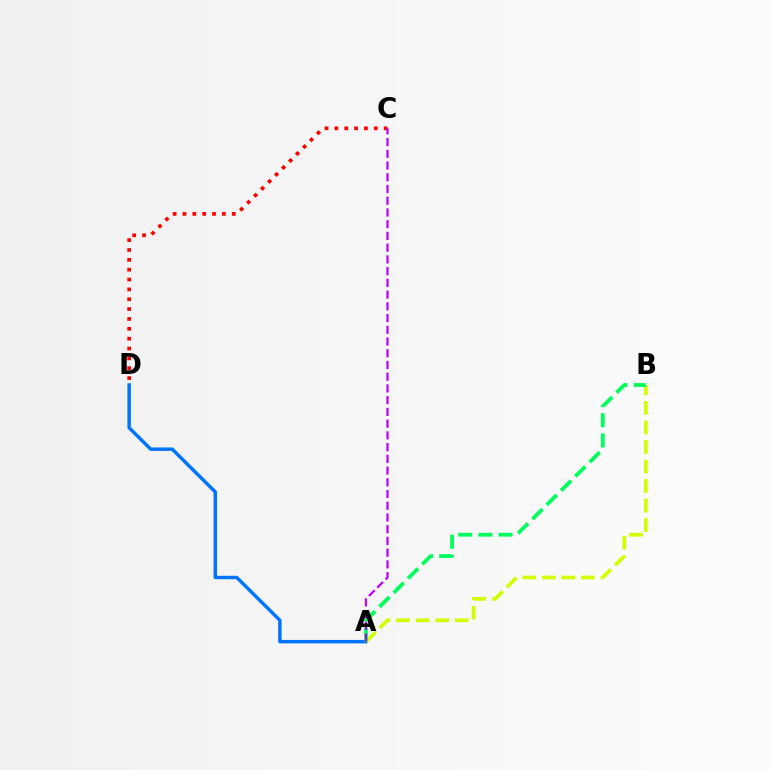{('C', 'D'): [{'color': '#ff0000', 'line_style': 'dotted', 'thickness': 2.68}], ('A', 'D'): [{'color': '#0074ff', 'line_style': 'solid', 'thickness': 2.49}], ('A', 'B'): [{'color': '#d1ff00', 'line_style': 'dashed', 'thickness': 2.66}, {'color': '#00ff5c', 'line_style': 'dashed', 'thickness': 2.74}], ('A', 'C'): [{'color': '#b900ff', 'line_style': 'dashed', 'thickness': 1.59}]}